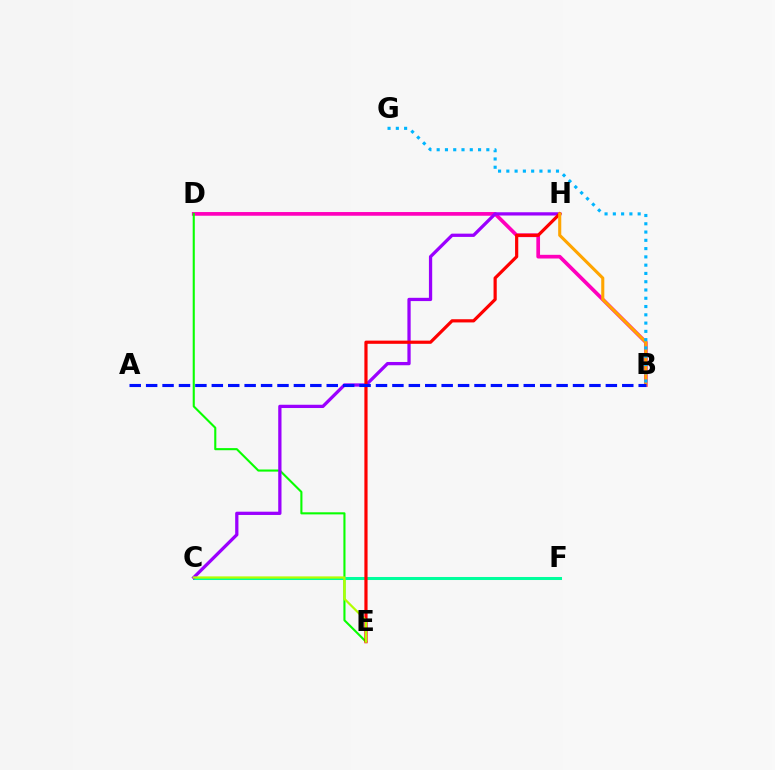{('B', 'D'): [{'color': '#ff00bd', 'line_style': 'solid', 'thickness': 2.66}], ('D', 'E'): [{'color': '#08ff00', 'line_style': 'solid', 'thickness': 1.51}], ('C', 'F'): [{'color': '#00ff9d', 'line_style': 'solid', 'thickness': 2.18}], ('C', 'H'): [{'color': '#9b00ff', 'line_style': 'solid', 'thickness': 2.35}], ('E', 'H'): [{'color': '#ff0000', 'line_style': 'solid', 'thickness': 2.3}], ('C', 'E'): [{'color': '#b3ff00', 'line_style': 'solid', 'thickness': 1.59}], ('B', 'H'): [{'color': '#ffa500', 'line_style': 'solid', 'thickness': 2.22}], ('A', 'B'): [{'color': '#0010ff', 'line_style': 'dashed', 'thickness': 2.23}], ('B', 'G'): [{'color': '#00b5ff', 'line_style': 'dotted', 'thickness': 2.25}]}